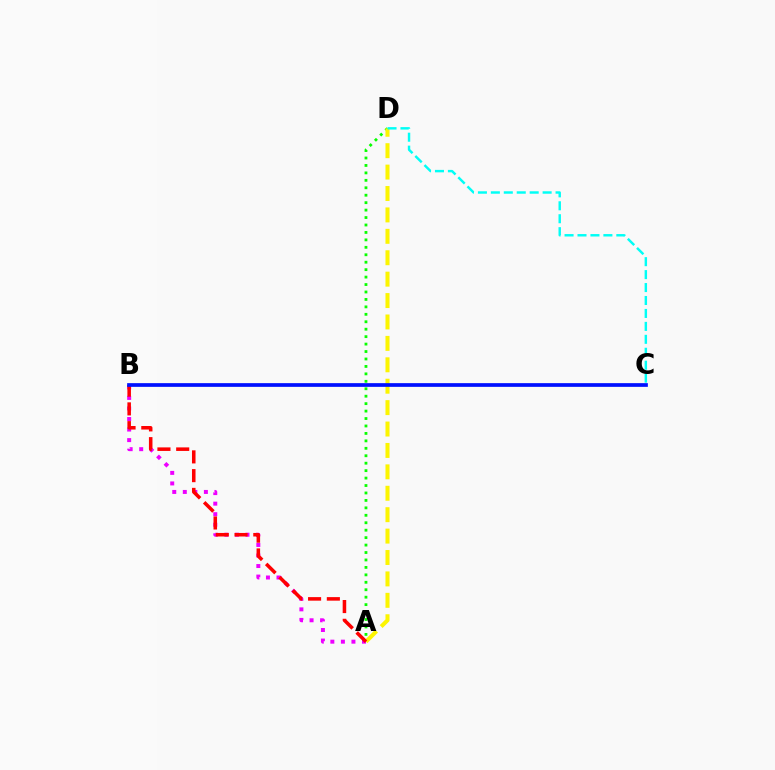{('A', 'D'): [{'color': '#08ff00', 'line_style': 'dotted', 'thickness': 2.02}, {'color': '#fcf500', 'line_style': 'dashed', 'thickness': 2.91}], ('C', 'D'): [{'color': '#00fff6', 'line_style': 'dashed', 'thickness': 1.76}], ('A', 'B'): [{'color': '#ee00ff', 'line_style': 'dotted', 'thickness': 2.86}, {'color': '#ff0000', 'line_style': 'dashed', 'thickness': 2.55}], ('B', 'C'): [{'color': '#0010ff', 'line_style': 'solid', 'thickness': 2.67}]}